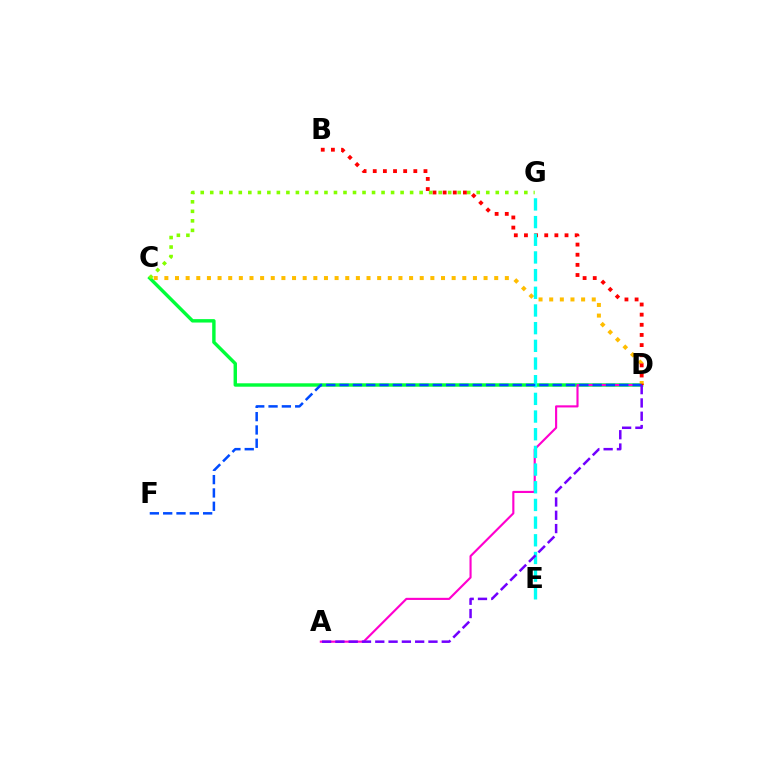{('C', 'D'): [{'color': '#00ff39', 'line_style': 'solid', 'thickness': 2.46}, {'color': '#ffbd00', 'line_style': 'dotted', 'thickness': 2.89}], ('A', 'D'): [{'color': '#ff00cf', 'line_style': 'solid', 'thickness': 1.54}, {'color': '#7200ff', 'line_style': 'dashed', 'thickness': 1.81}], ('B', 'D'): [{'color': '#ff0000', 'line_style': 'dotted', 'thickness': 2.76}], ('C', 'G'): [{'color': '#84ff00', 'line_style': 'dotted', 'thickness': 2.59}], ('E', 'G'): [{'color': '#00fff6', 'line_style': 'dashed', 'thickness': 2.4}], ('D', 'F'): [{'color': '#004bff', 'line_style': 'dashed', 'thickness': 1.81}]}